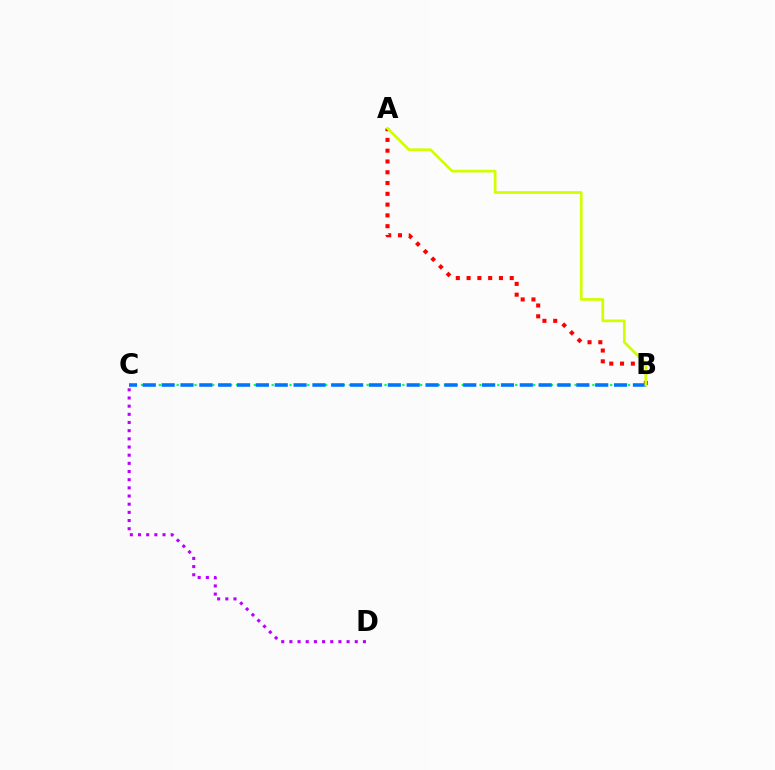{('B', 'C'): [{'color': '#00ff5c', 'line_style': 'dotted', 'thickness': 1.61}, {'color': '#0074ff', 'line_style': 'dashed', 'thickness': 2.56}], ('C', 'D'): [{'color': '#b900ff', 'line_style': 'dotted', 'thickness': 2.22}], ('A', 'B'): [{'color': '#ff0000', 'line_style': 'dotted', 'thickness': 2.93}, {'color': '#d1ff00', 'line_style': 'solid', 'thickness': 1.95}]}